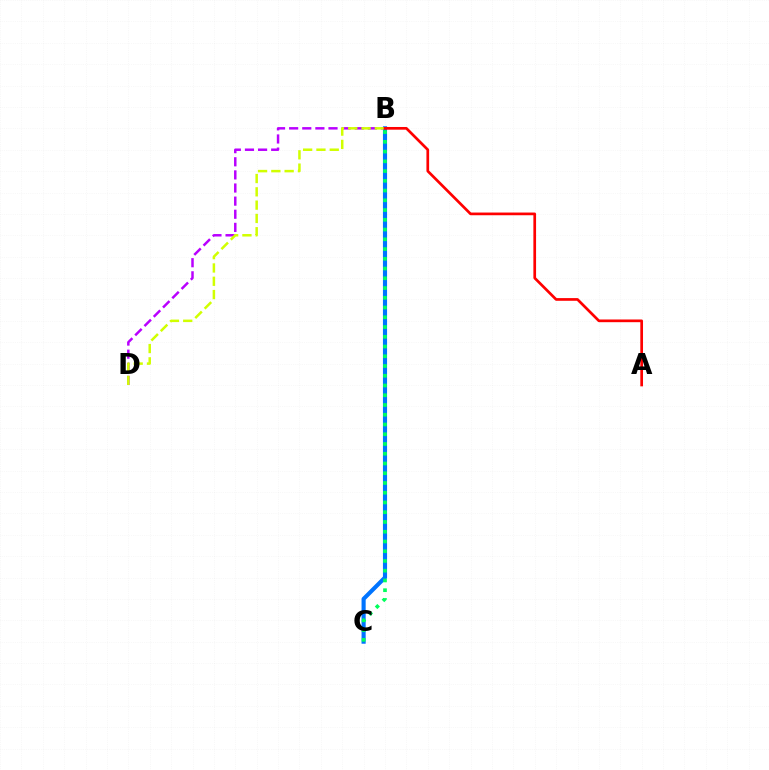{('B', 'D'): [{'color': '#b900ff', 'line_style': 'dashed', 'thickness': 1.78}, {'color': '#d1ff00', 'line_style': 'dashed', 'thickness': 1.81}], ('B', 'C'): [{'color': '#0074ff', 'line_style': 'solid', 'thickness': 2.97}, {'color': '#00ff5c', 'line_style': 'dotted', 'thickness': 2.65}], ('A', 'B'): [{'color': '#ff0000', 'line_style': 'solid', 'thickness': 1.94}]}